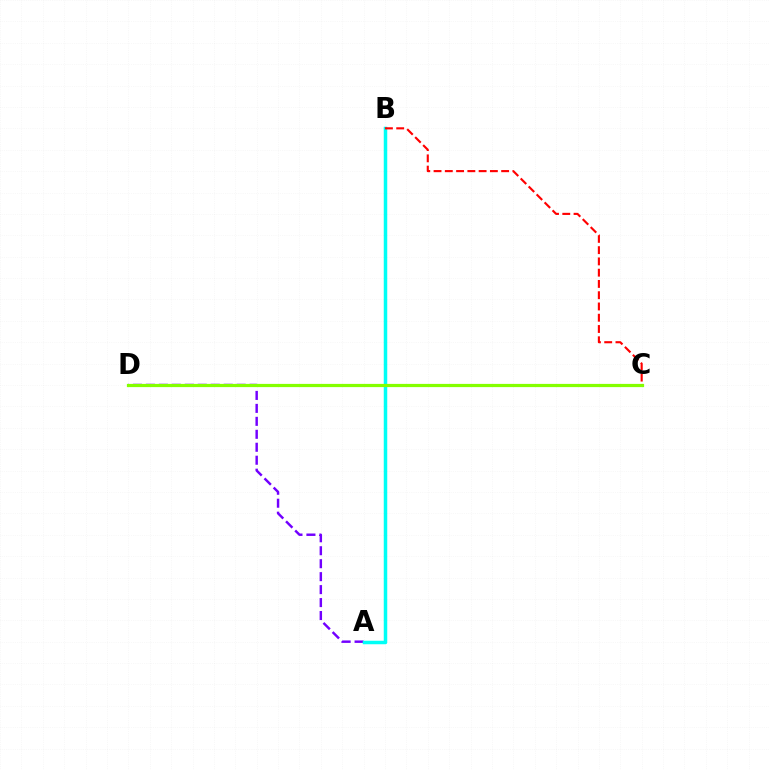{('A', 'D'): [{'color': '#7200ff', 'line_style': 'dashed', 'thickness': 1.76}], ('A', 'B'): [{'color': '#00fff6', 'line_style': 'solid', 'thickness': 2.51}], ('C', 'D'): [{'color': '#84ff00', 'line_style': 'solid', 'thickness': 2.31}], ('B', 'C'): [{'color': '#ff0000', 'line_style': 'dashed', 'thickness': 1.53}]}